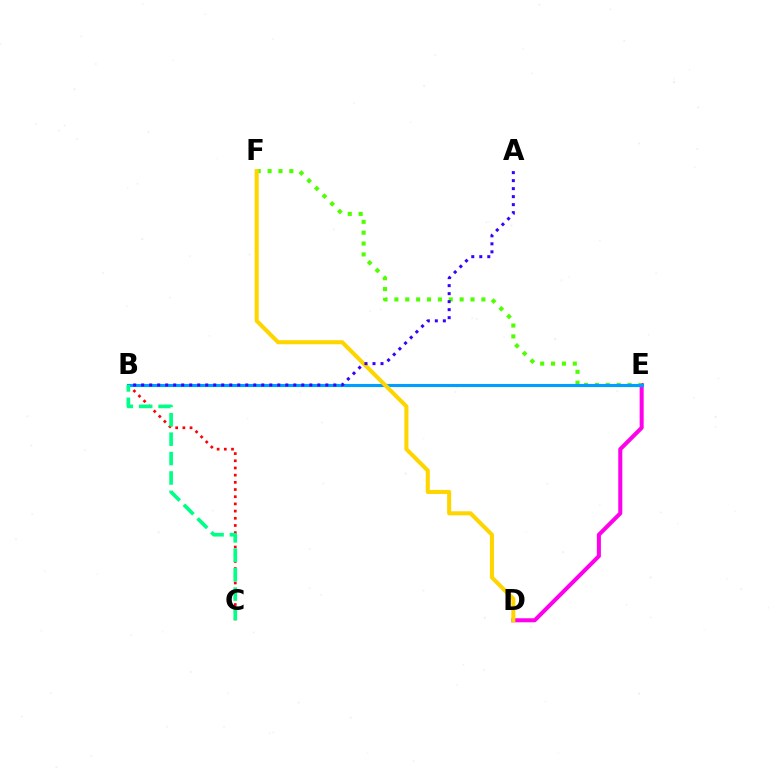{('B', 'C'): [{'color': '#ff0000', 'line_style': 'dotted', 'thickness': 1.95}, {'color': '#00ff86', 'line_style': 'dashed', 'thickness': 2.64}], ('D', 'E'): [{'color': '#ff00ed', 'line_style': 'solid', 'thickness': 2.9}], ('E', 'F'): [{'color': '#4fff00', 'line_style': 'dotted', 'thickness': 2.96}], ('B', 'E'): [{'color': '#009eff', 'line_style': 'solid', 'thickness': 2.25}], ('D', 'F'): [{'color': '#ffd500', 'line_style': 'solid', 'thickness': 2.93}], ('A', 'B'): [{'color': '#3700ff', 'line_style': 'dotted', 'thickness': 2.18}]}